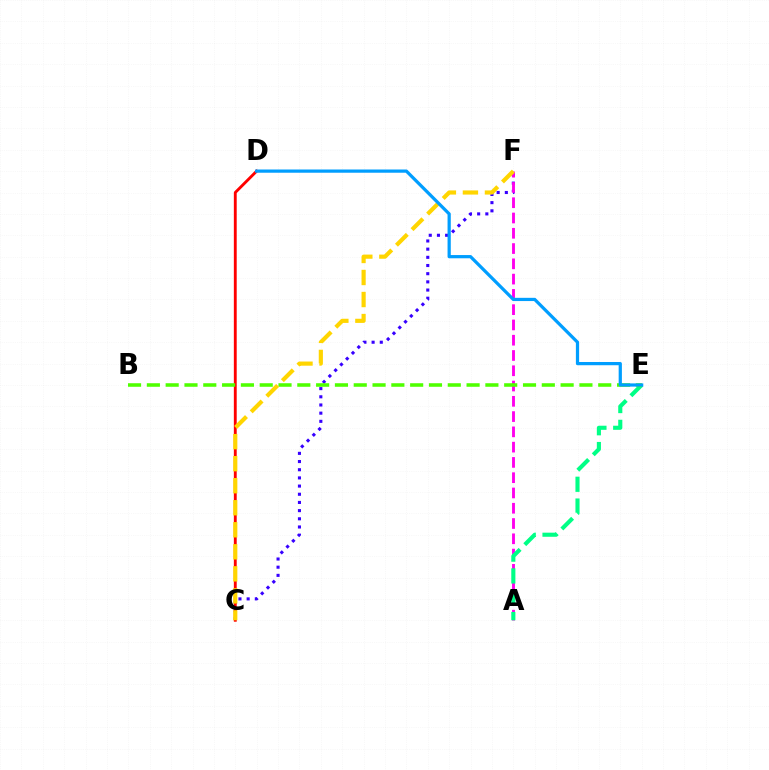{('C', 'F'): [{'color': '#3700ff', 'line_style': 'dotted', 'thickness': 2.22}, {'color': '#ffd500', 'line_style': 'dashed', 'thickness': 2.99}], ('C', 'D'): [{'color': '#ff0000', 'line_style': 'solid', 'thickness': 2.06}], ('A', 'F'): [{'color': '#ff00ed', 'line_style': 'dashed', 'thickness': 2.08}], ('A', 'E'): [{'color': '#00ff86', 'line_style': 'dashed', 'thickness': 2.96}], ('B', 'E'): [{'color': '#4fff00', 'line_style': 'dashed', 'thickness': 2.55}], ('D', 'E'): [{'color': '#009eff', 'line_style': 'solid', 'thickness': 2.33}]}